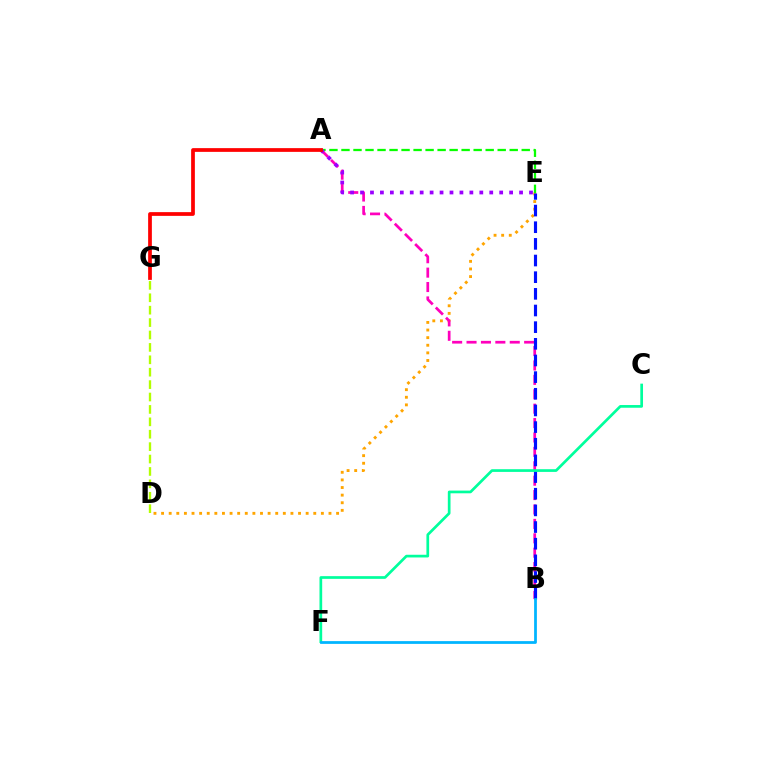{('D', 'E'): [{'color': '#ffa500', 'line_style': 'dotted', 'thickness': 2.07}], ('A', 'B'): [{'color': '#ff00bd', 'line_style': 'dashed', 'thickness': 1.96}], ('B', 'E'): [{'color': '#0010ff', 'line_style': 'dashed', 'thickness': 2.26}], ('A', 'E'): [{'color': '#08ff00', 'line_style': 'dashed', 'thickness': 1.63}, {'color': '#9b00ff', 'line_style': 'dotted', 'thickness': 2.7}], ('C', 'F'): [{'color': '#00ff9d', 'line_style': 'solid', 'thickness': 1.94}], ('B', 'F'): [{'color': '#00b5ff', 'line_style': 'solid', 'thickness': 1.99}], ('D', 'G'): [{'color': '#b3ff00', 'line_style': 'dashed', 'thickness': 1.69}], ('A', 'G'): [{'color': '#ff0000', 'line_style': 'solid', 'thickness': 2.69}]}